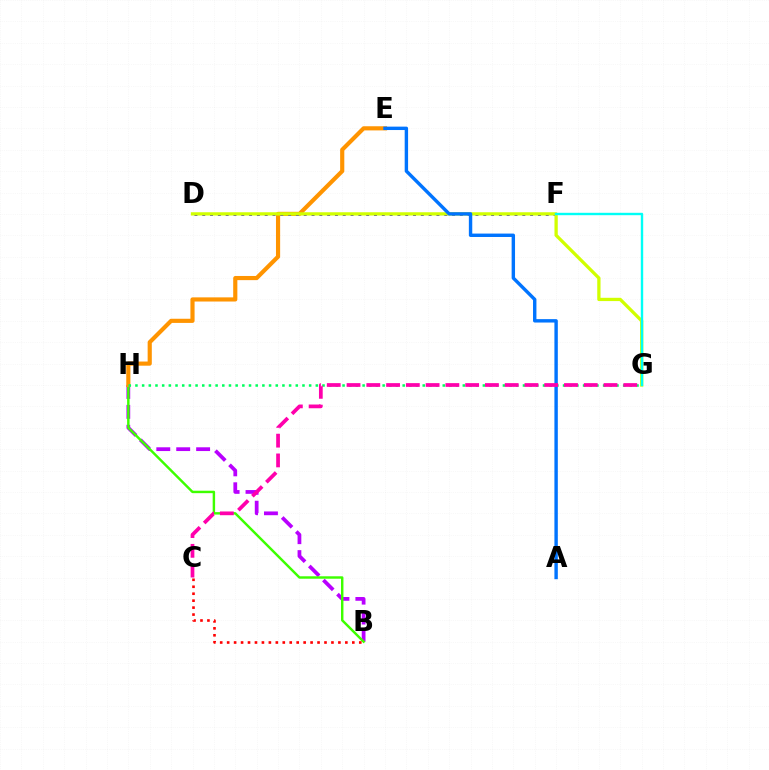{('B', 'H'): [{'color': '#b900ff', 'line_style': 'dashed', 'thickness': 2.7}, {'color': '#3dff00', 'line_style': 'solid', 'thickness': 1.76}], ('E', 'H'): [{'color': '#ff9400', 'line_style': 'solid', 'thickness': 2.99}], ('D', 'F'): [{'color': '#2500ff', 'line_style': 'dotted', 'thickness': 2.12}], ('B', 'C'): [{'color': '#ff0000', 'line_style': 'dotted', 'thickness': 1.89}], ('G', 'H'): [{'color': '#00ff5c', 'line_style': 'dotted', 'thickness': 1.82}], ('D', 'G'): [{'color': '#d1ff00', 'line_style': 'solid', 'thickness': 2.37}], ('A', 'E'): [{'color': '#0074ff', 'line_style': 'solid', 'thickness': 2.45}], ('C', 'G'): [{'color': '#ff00ac', 'line_style': 'dashed', 'thickness': 2.69}], ('F', 'G'): [{'color': '#00fff6', 'line_style': 'solid', 'thickness': 1.73}]}